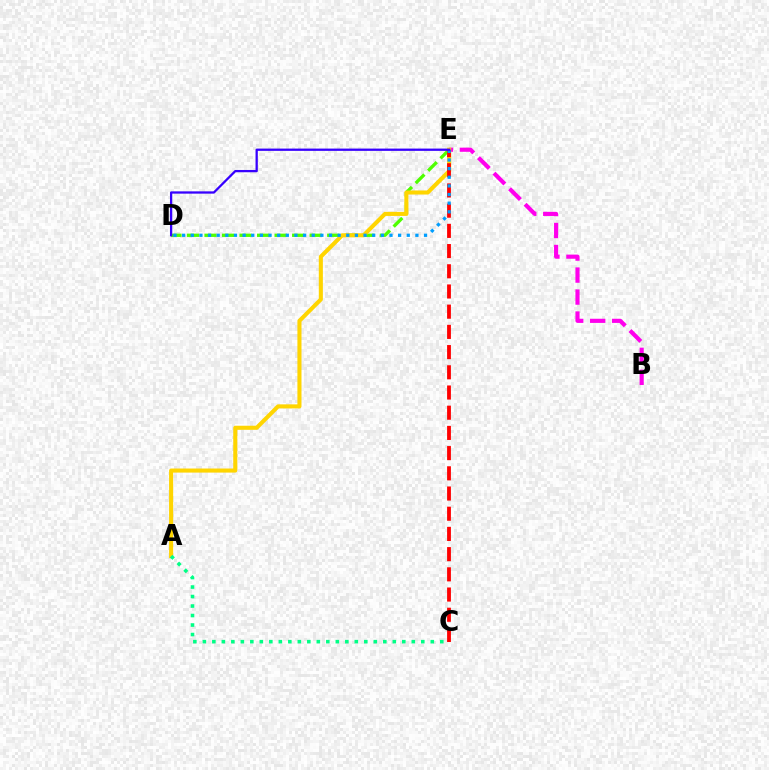{('D', 'E'): [{'color': '#4fff00', 'line_style': 'dashed', 'thickness': 2.38}, {'color': '#009eff', 'line_style': 'dotted', 'thickness': 2.35}, {'color': '#3700ff', 'line_style': 'solid', 'thickness': 1.64}], ('B', 'E'): [{'color': '#ff00ed', 'line_style': 'dashed', 'thickness': 2.99}], ('A', 'E'): [{'color': '#ffd500', 'line_style': 'solid', 'thickness': 2.94}], ('C', 'E'): [{'color': '#ff0000', 'line_style': 'dashed', 'thickness': 2.74}], ('A', 'C'): [{'color': '#00ff86', 'line_style': 'dotted', 'thickness': 2.58}]}